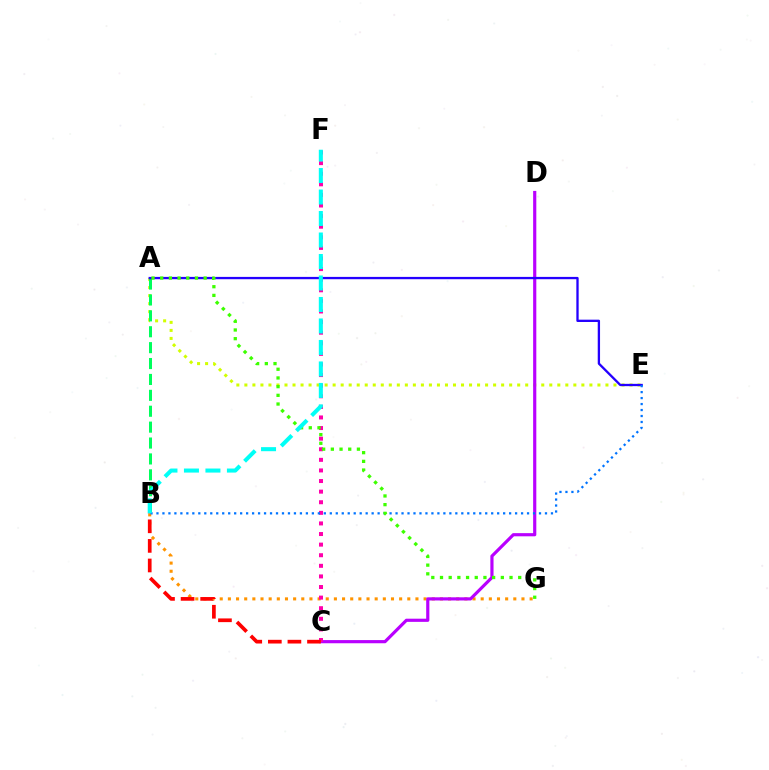{('A', 'E'): [{'color': '#d1ff00', 'line_style': 'dotted', 'thickness': 2.18}, {'color': '#2500ff', 'line_style': 'solid', 'thickness': 1.67}], ('B', 'G'): [{'color': '#ff9400', 'line_style': 'dotted', 'thickness': 2.22}], ('C', 'D'): [{'color': '#b900ff', 'line_style': 'solid', 'thickness': 2.28}], ('A', 'B'): [{'color': '#00ff5c', 'line_style': 'dashed', 'thickness': 2.16}], ('C', 'F'): [{'color': '#ff00ac', 'line_style': 'dotted', 'thickness': 2.88}], ('B', 'C'): [{'color': '#ff0000', 'line_style': 'dashed', 'thickness': 2.66}], ('B', 'E'): [{'color': '#0074ff', 'line_style': 'dotted', 'thickness': 1.62}], ('A', 'G'): [{'color': '#3dff00', 'line_style': 'dotted', 'thickness': 2.36}], ('B', 'F'): [{'color': '#00fff6', 'line_style': 'dashed', 'thickness': 2.92}]}